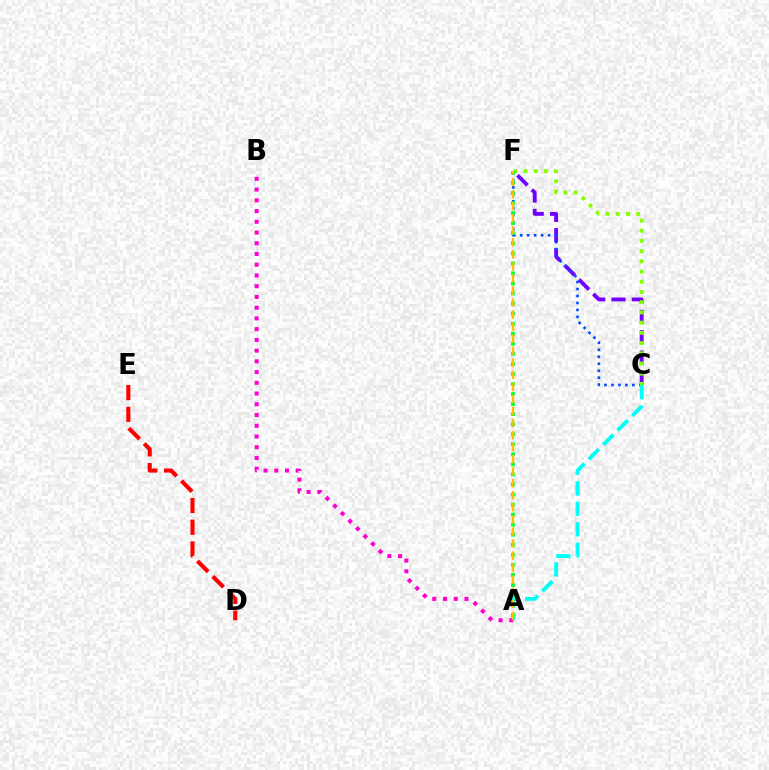{('D', 'E'): [{'color': '#ff0000', 'line_style': 'dashed', 'thickness': 2.95}], ('C', 'F'): [{'color': '#7200ff', 'line_style': 'dashed', 'thickness': 2.76}, {'color': '#004bff', 'line_style': 'dotted', 'thickness': 1.89}, {'color': '#84ff00', 'line_style': 'dotted', 'thickness': 2.77}], ('A', 'C'): [{'color': '#00fff6', 'line_style': 'dashed', 'thickness': 2.78}], ('A', 'B'): [{'color': '#ff00cf', 'line_style': 'dotted', 'thickness': 2.92}], ('A', 'F'): [{'color': '#00ff39', 'line_style': 'dotted', 'thickness': 2.73}, {'color': '#ffbd00', 'line_style': 'dashed', 'thickness': 1.64}]}